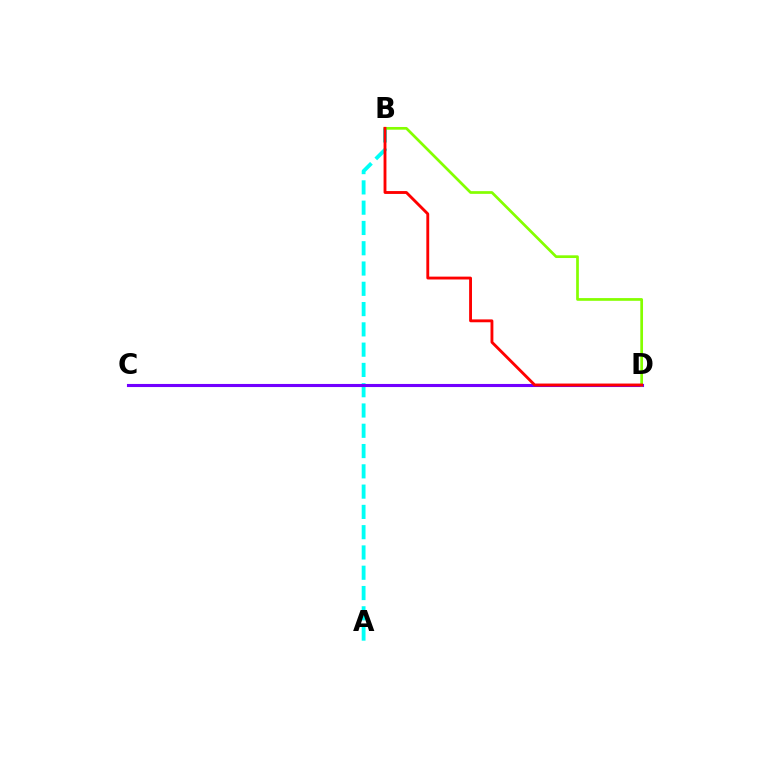{('A', 'B'): [{'color': '#00fff6', 'line_style': 'dashed', 'thickness': 2.76}], ('C', 'D'): [{'color': '#7200ff', 'line_style': 'solid', 'thickness': 2.23}], ('B', 'D'): [{'color': '#84ff00', 'line_style': 'solid', 'thickness': 1.95}, {'color': '#ff0000', 'line_style': 'solid', 'thickness': 2.06}]}